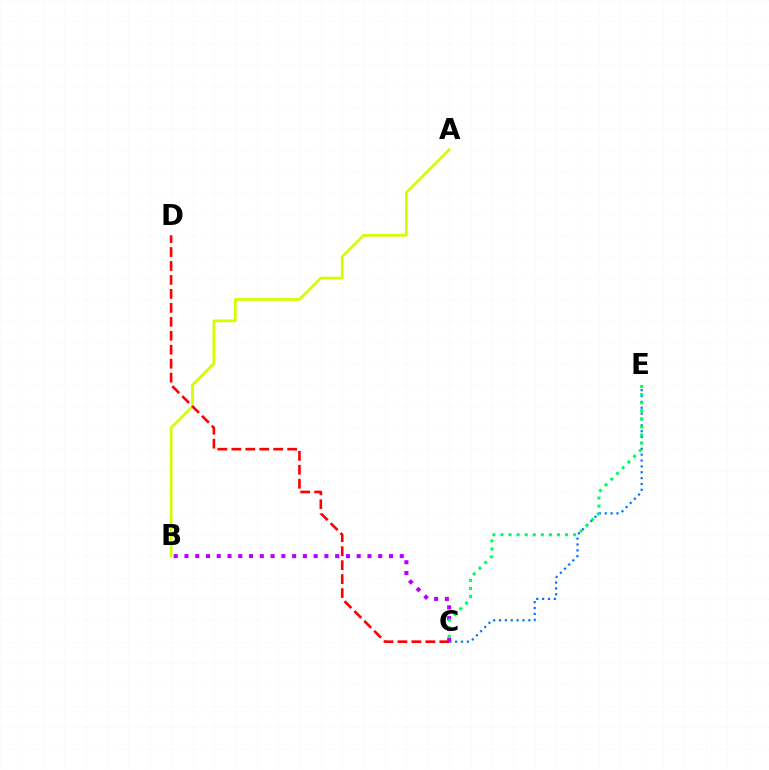{('A', 'B'): [{'color': '#d1ff00', 'line_style': 'solid', 'thickness': 1.99}], ('C', 'D'): [{'color': '#ff0000', 'line_style': 'dashed', 'thickness': 1.9}], ('C', 'E'): [{'color': '#0074ff', 'line_style': 'dotted', 'thickness': 1.59}, {'color': '#00ff5c', 'line_style': 'dotted', 'thickness': 2.19}], ('B', 'C'): [{'color': '#b900ff', 'line_style': 'dotted', 'thickness': 2.92}]}